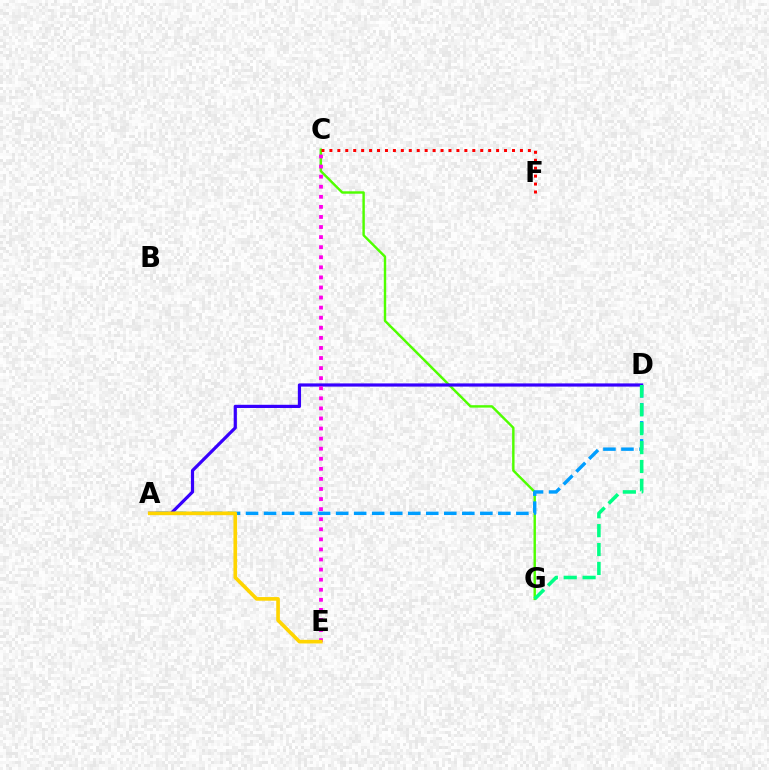{('C', 'G'): [{'color': '#4fff00', 'line_style': 'solid', 'thickness': 1.75}], ('A', 'D'): [{'color': '#3700ff', 'line_style': 'solid', 'thickness': 2.3}, {'color': '#009eff', 'line_style': 'dashed', 'thickness': 2.45}], ('C', 'E'): [{'color': '#ff00ed', 'line_style': 'dotted', 'thickness': 2.74}], ('D', 'G'): [{'color': '#00ff86', 'line_style': 'dashed', 'thickness': 2.57}], ('C', 'F'): [{'color': '#ff0000', 'line_style': 'dotted', 'thickness': 2.16}], ('A', 'E'): [{'color': '#ffd500', 'line_style': 'solid', 'thickness': 2.63}]}